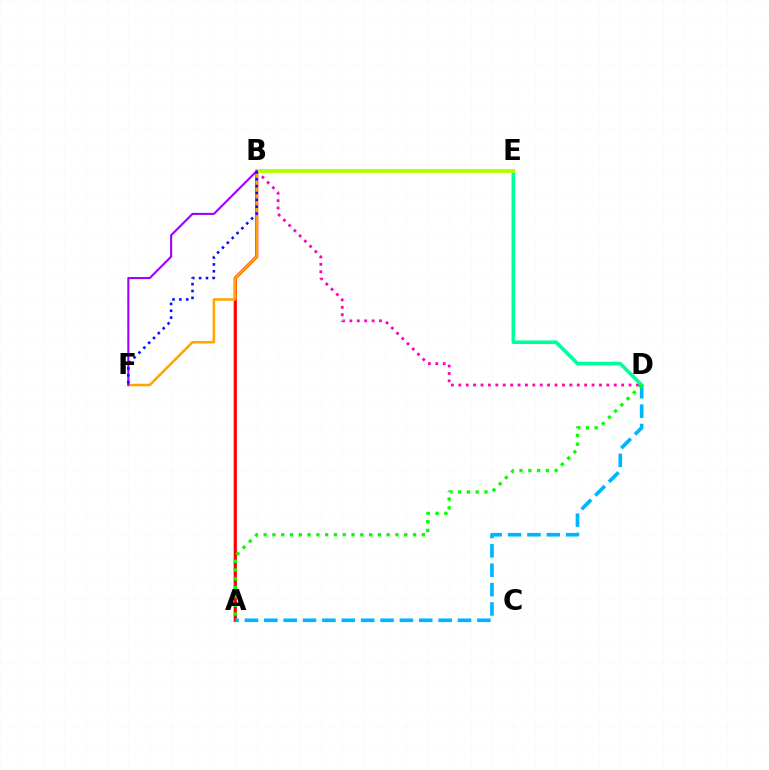{('B', 'D'): [{'color': '#ff00bd', 'line_style': 'dotted', 'thickness': 2.01}], ('D', 'E'): [{'color': '#00ff9d', 'line_style': 'solid', 'thickness': 2.6}], ('A', 'B'): [{'color': '#ff0000', 'line_style': 'solid', 'thickness': 2.3}], ('B', 'F'): [{'color': '#ffa500', 'line_style': 'solid', 'thickness': 1.83}, {'color': '#9b00ff', 'line_style': 'solid', 'thickness': 1.5}, {'color': '#0010ff', 'line_style': 'dotted', 'thickness': 1.86}], ('B', 'E'): [{'color': '#b3ff00', 'line_style': 'solid', 'thickness': 2.78}], ('A', 'D'): [{'color': '#00b5ff', 'line_style': 'dashed', 'thickness': 2.63}, {'color': '#08ff00', 'line_style': 'dotted', 'thickness': 2.39}]}